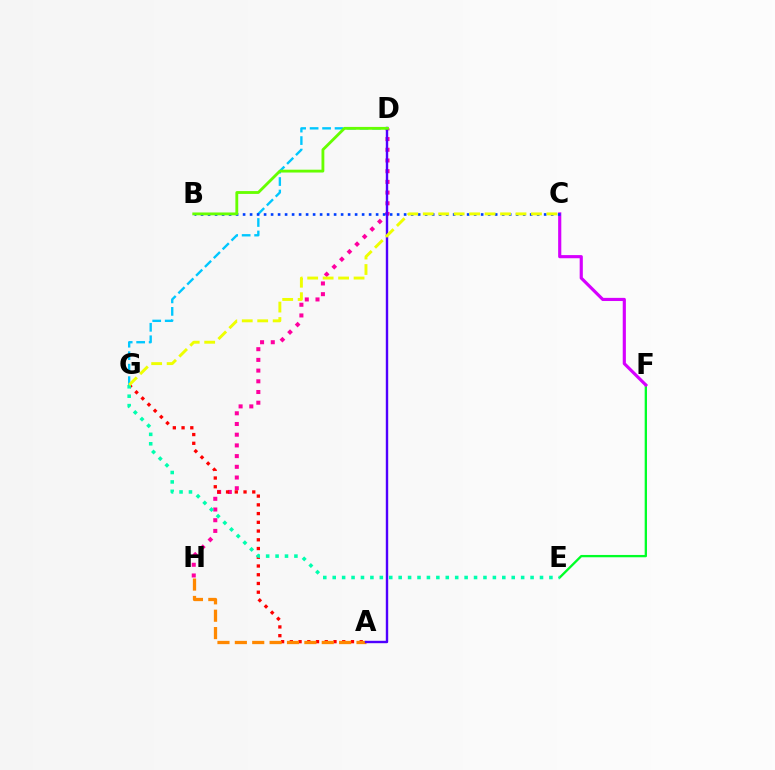{('D', 'H'): [{'color': '#ff00a0', 'line_style': 'dotted', 'thickness': 2.91}], ('A', 'G'): [{'color': '#ff0000', 'line_style': 'dotted', 'thickness': 2.37}], ('E', 'F'): [{'color': '#00ff27', 'line_style': 'solid', 'thickness': 1.67}], ('D', 'G'): [{'color': '#00c7ff', 'line_style': 'dashed', 'thickness': 1.7}], ('A', 'H'): [{'color': '#ff8800', 'line_style': 'dashed', 'thickness': 2.36}], ('A', 'D'): [{'color': '#4f00ff', 'line_style': 'solid', 'thickness': 1.73}], ('C', 'F'): [{'color': '#d600ff', 'line_style': 'solid', 'thickness': 2.27}], ('E', 'G'): [{'color': '#00ffaf', 'line_style': 'dotted', 'thickness': 2.56}], ('B', 'C'): [{'color': '#003fff', 'line_style': 'dotted', 'thickness': 1.9}], ('B', 'D'): [{'color': '#66ff00', 'line_style': 'solid', 'thickness': 2.04}], ('C', 'G'): [{'color': '#eeff00', 'line_style': 'dashed', 'thickness': 2.1}]}